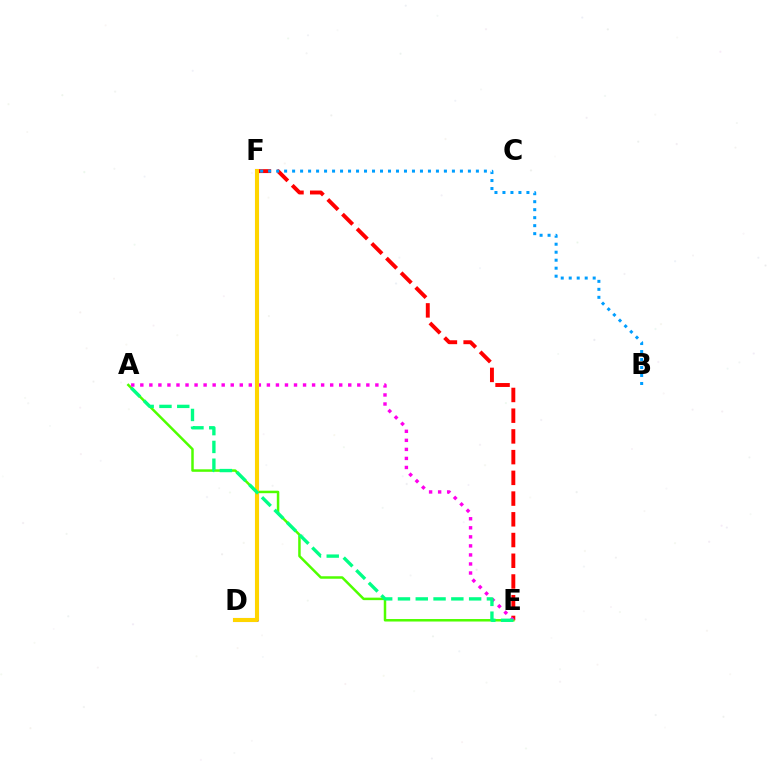{('E', 'F'): [{'color': '#ff0000', 'line_style': 'dashed', 'thickness': 2.82}], ('A', 'E'): [{'color': '#4fff00', 'line_style': 'solid', 'thickness': 1.8}, {'color': '#ff00ed', 'line_style': 'dotted', 'thickness': 2.46}, {'color': '#00ff86', 'line_style': 'dashed', 'thickness': 2.42}], ('B', 'F'): [{'color': '#009eff', 'line_style': 'dotted', 'thickness': 2.17}], ('D', 'F'): [{'color': '#3700ff', 'line_style': 'solid', 'thickness': 2.9}, {'color': '#ffd500', 'line_style': 'solid', 'thickness': 2.92}]}